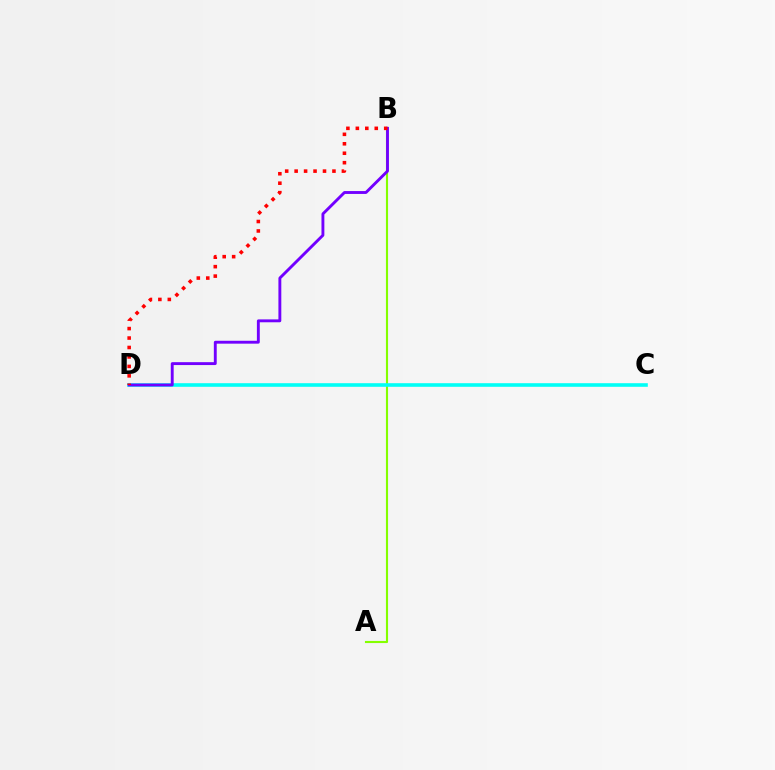{('A', 'B'): [{'color': '#84ff00', 'line_style': 'solid', 'thickness': 1.52}], ('C', 'D'): [{'color': '#00fff6', 'line_style': 'solid', 'thickness': 2.59}], ('B', 'D'): [{'color': '#7200ff', 'line_style': 'solid', 'thickness': 2.08}, {'color': '#ff0000', 'line_style': 'dotted', 'thickness': 2.57}]}